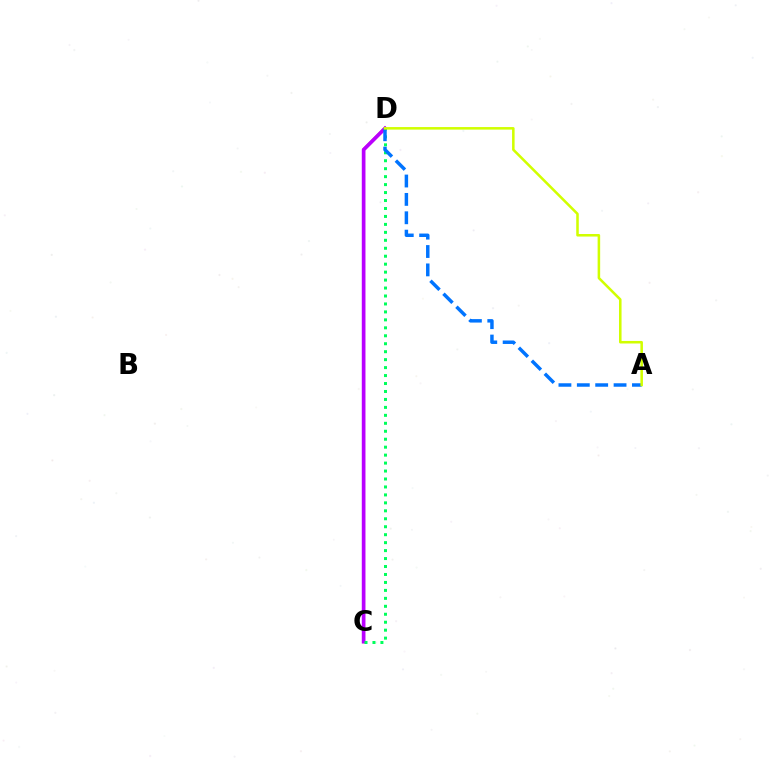{('C', 'D'): [{'color': '#ff0000', 'line_style': 'solid', 'thickness': 2.07}, {'color': '#b900ff', 'line_style': 'solid', 'thickness': 2.63}, {'color': '#00ff5c', 'line_style': 'dotted', 'thickness': 2.16}], ('A', 'D'): [{'color': '#0074ff', 'line_style': 'dashed', 'thickness': 2.5}, {'color': '#d1ff00', 'line_style': 'solid', 'thickness': 1.83}]}